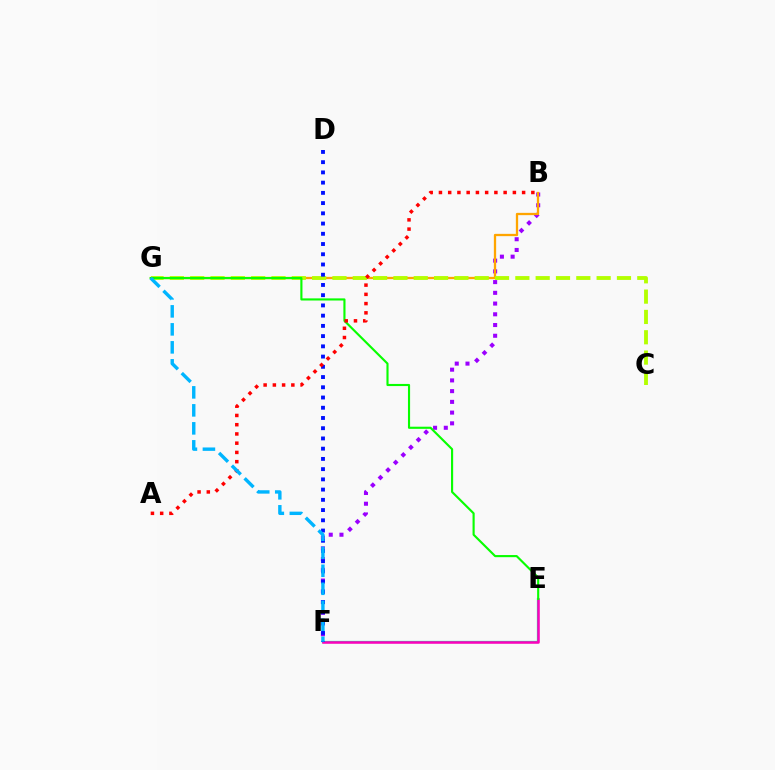{('E', 'F'): [{'color': '#00ff9d', 'line_style': 'solid', 'thickness': 1.62}, {'color': '#ff00bd', 'line_style': 'solid', 'thickness': 1.81}], ('B', 'F'): [{'color': '#9b00ff', 'line_style': 'dotted', 'thickness': 2.92}], ('B', 'G'): [{'color': '#ffa500', 'line_style': 'solid', 'thickness': 1.65}], ('C', 'G'): [{'color': '#b3ff00', 'line_style': 'dashed', 'thickness': 2.76}], ('E', 'G'): [{'color': '#08ff00', 'line_style': 'solid', 'thickness': 1.54}], ('D', 'F'): [{'color': '#0010ff', 'line_style': 'dotted', 'thickness': 2.78}], ('A', 'B'): [{'color': '#ff0000', 'line_style': 'dotted', 'thickness': 2.51}], ('F', 'G'): [{'color': '#00b5ff', 'line_style': 'dashed', 'thickness': 2.44}]}